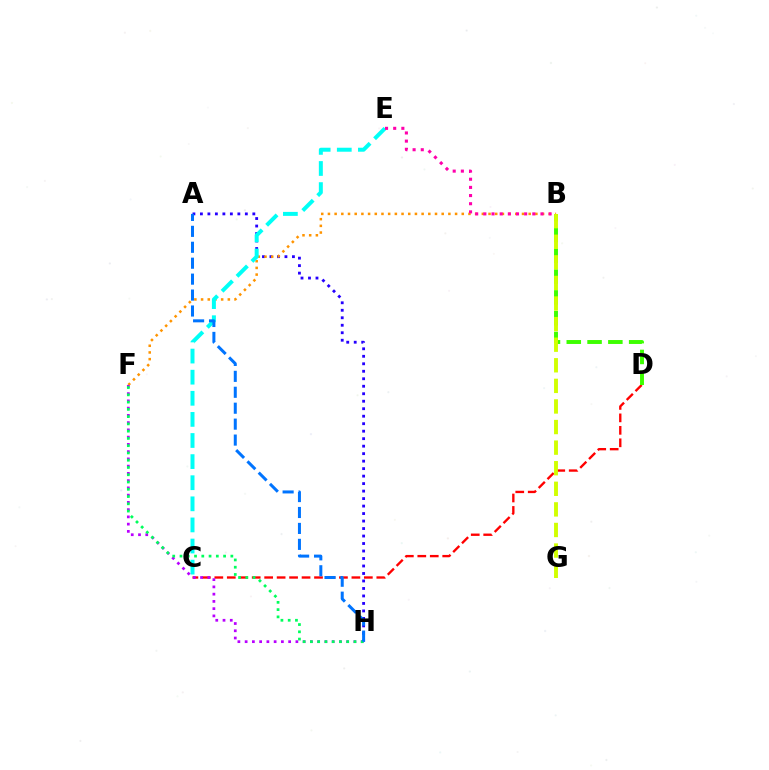{('A', 'H'): [{'color': '#2500ff', 'line_style': 'dotted', 'thickness': 2.03}, {'color': '#0074ff', 'line_style': 'dashed', 'thickness': 2.16}], ('B', 'F'): [{'color': '#ff9400', 'line_style': 'dotted', 'thickness': 1.82}], ('C', 'D'): [{'color': '#ff0000', 'line_style': 'dashed', 'thickness': 1.69}], ('B', 'D'): [{'color': '#3dff00', 'line_style': 'dashed', 'thickness': 2.82}], ('C', 'E'): [{'color': '#00fff6', 'line_style': 'dashed', 'thickness': 2.87}], ('F', 'H'): [{'color': '#b900ff', 'line_style': 'dotted', 'thickness': 1.97}, {'color': '#00ff5c', 'line_style': 'dotted', 'thickness': 1.97}], ('B', 'E'): [{'color': '#ff00ac', 'line_style': 'dotted', 'thickness': 2.22}], ('B', 'G'): [{'color': '#d1ff00', 'line_style': 'dashed', 'thickness': 2.8}]}